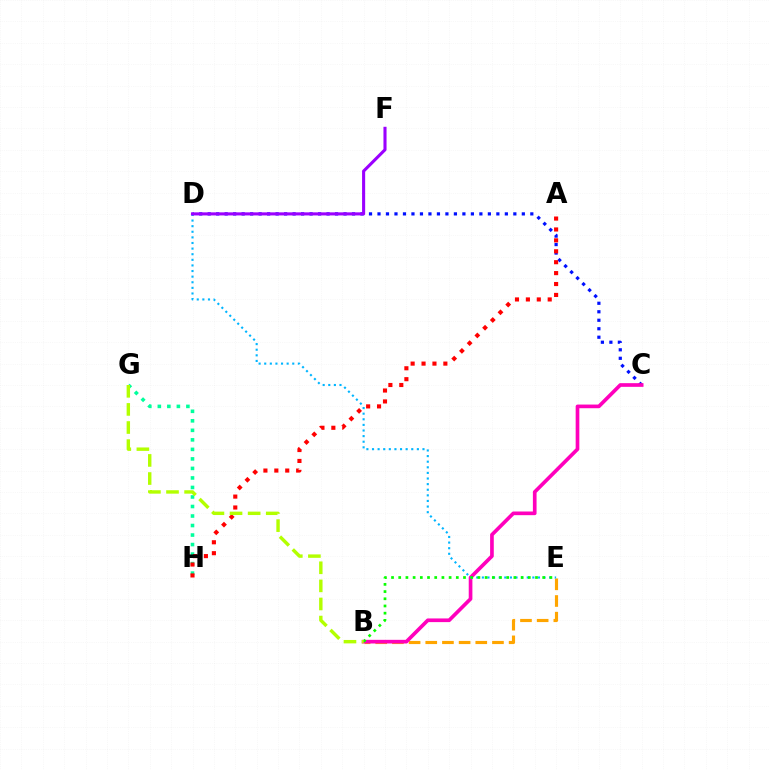{('C', 'D'): [{'color': '#0010ff', 'line_style': 'dotted', 'thickness': 2.31}], ('B', 'E'): [{'color': '#ffa500', 'line_style': 'dashed', 'thickness': 2.27}, {'color': '#08ff00', 'line_style': 'dotted', 'thickness': 1.96}], ('G', 'H'): [{'color': '#00ff9d', 'line_style': 'dotted', 'thickness': 2.59}], ('B', 'C'): [{'color': '#ff00bd', 'line_style': 'solid', 'thickness': 2.64}], ('D', 'E'): [{'color': '#00b5ff', 'line_style': 'dotted', 'thickness': 1.52}], ('A', 'H'): [{'color': '#ff0000', 'line_style': 'dotted', 'thickness': 2.96}], ('B', 'G'): [{'color': '#b3ff00', 'line_style': 'dashed', 'thickness': 2.46}], ('D', 'F'): [{'color': '#9b00ff', 'line_style': 'solid', 'thickness': 2.22}]}